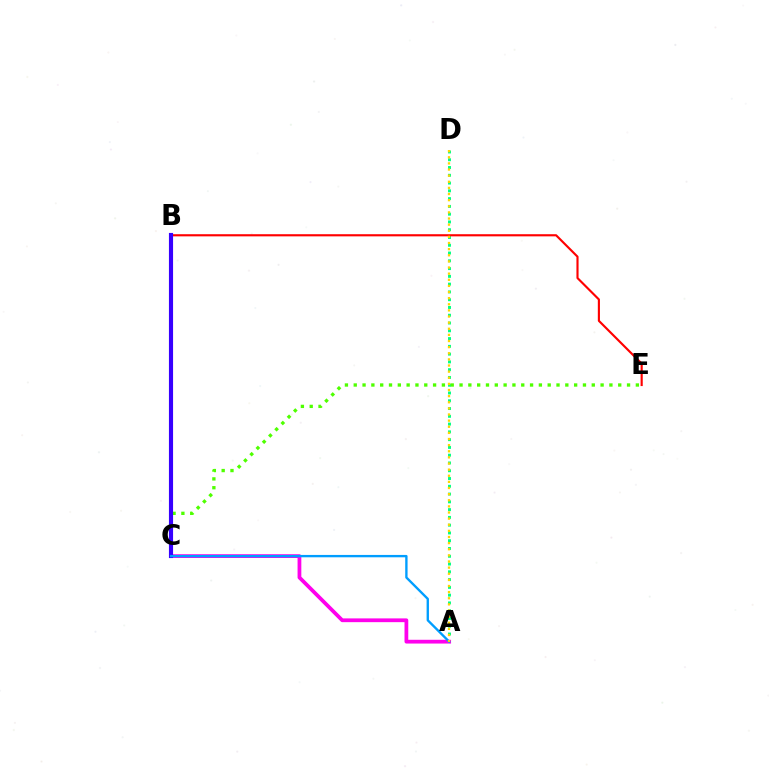{('A', 'D'): [{'color': '#00ff86', 'line_style': 'dotted', 'thickness': 2.11}, {'color': '#ffd500', 'line_style': 'dotted', 'thickness': 1.66}], ('A', 'C'): [{'color': '#ff00ed', 'line_style': 'solid', 'thickness': 2.71}, {'color': '#009eff', 'line_style': 'solid', 'thickness': 1.69}], ('B', 'E'): [{'color': '#ff0000', 'line_style': 'solid', 'thickness': 1.54}], ('C', 'E'): [{'color': '#4fff00', 'line_style': 'dotted', 'thickness': 2.4}], ('B', 'C'): [{'color': '#3700ff', 'line_style': 'solid', 'thickness': 2.98}]}